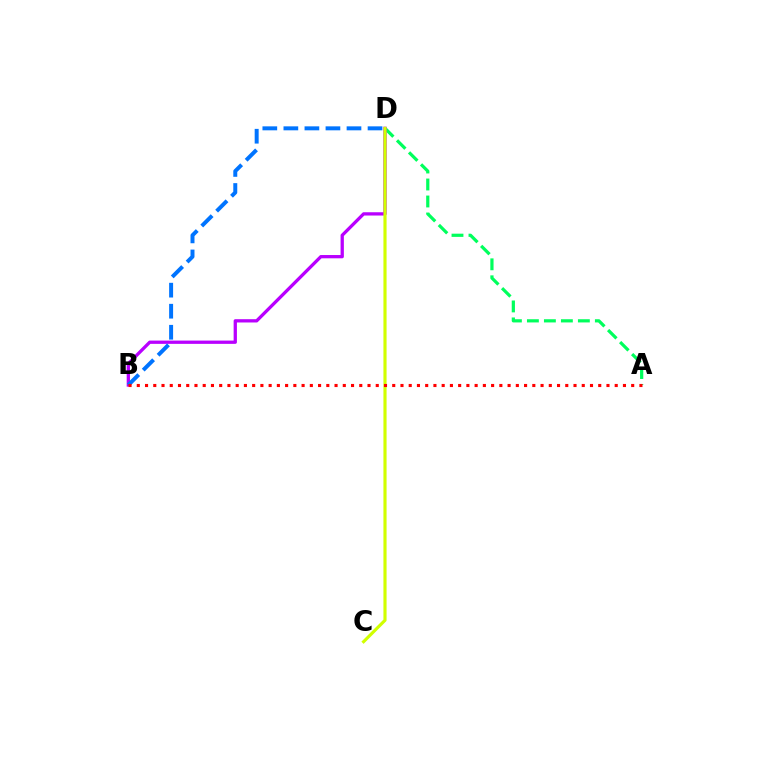{('A', 'D'): [{'color': '#00ff5c', 'line_style': 'dashed', 'thickness': 2.31}], ('B', 'D'): [{'color': '#b900ff', 'line_style': 'solid', 'thickness': 2.37}, {'color': '#0074ff', 'line_style': 'dashed', 'thickness': 2.86}], ('C', 'D'): [{'color': '#d1ff00', 'line_style': 'solid', 'thickness': 2.26}], ('A', 'B'): [{'color': '#ff0000', 'line_style': 'dotted', 'thickness': 2.24}]}